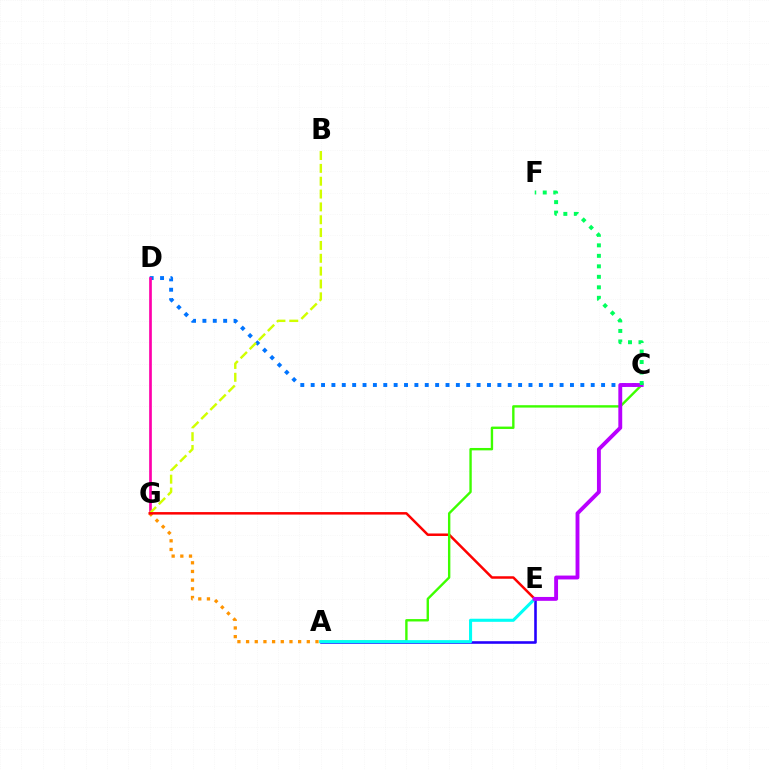{('C', 'D'): [{'color': '#0074ff', 'line_style': 'dotted', 'thickness': 2.82}], ('D', 'G'): [{'color': '#ff00ac', 'line_style': 'solid', 'thickness': 1.93}], ('A', 'E'): [{'color': '#2500ff', 'line_style': 'solid', 'thickness': 1.87}, {'color': '#00fff6', 'line_style': 'solid', 'thickness': 2.21}], ('B', 'G'): [{'color': '#d1ff00', 'line_style': 'dashed', 'thickness': 1.74}], ('A', 'G'): [{'color': '#ff9400', 'line_style': 'dotted', 'thickness': 2.36}], ('E', 'G'): [{'color': '#ff0000', 'line_style': 'solid', 'thickness': 1.79}], ('A', 'C'): [{'color': '#3dff00', 'line_style': 'solid', 'thickness': 1.72}], ('C', 'E'): [{'color': '#b900ff', 'line_style': 'solid', 'thickness': 2.79}], ('C', 'F'): [{'color': '#00ff5c', 'line_style': 'dotted', 'thickness': 2.85}]}